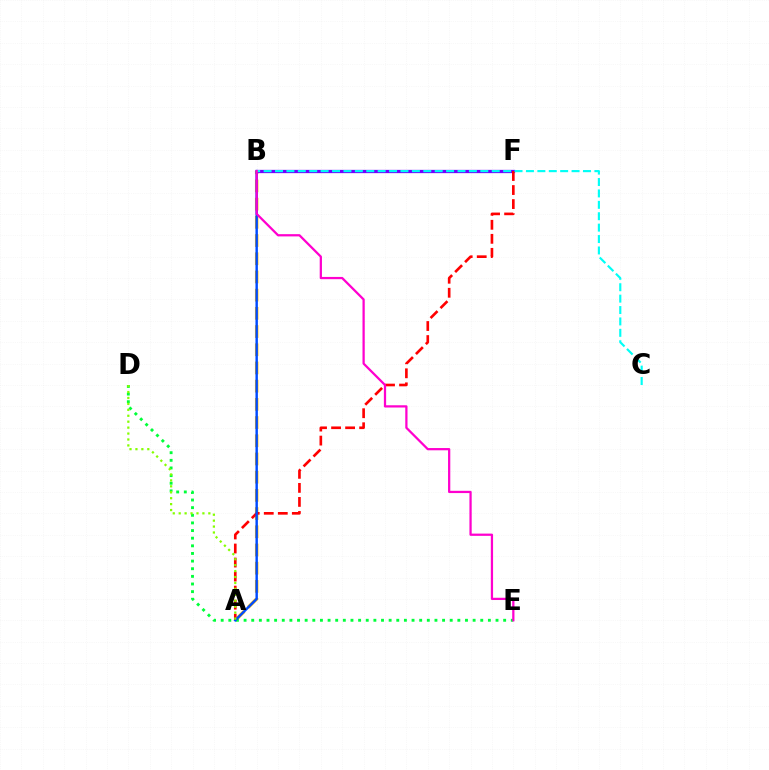{('A', 'B'): [{'color': '#ffbd00', 'line_style': 'dashed', 'thickness': 2.47}, {'color': '#004bff', 'line_style': 'solid', 'thickness': 1.75}], ('B', 'F'): [{'color': '#7200ff', 'line_style': 'solid', 'thickness': 2.36}], ('A', 'F'): [{'color': '#ff0000', 'line_style': 'dashed', 'thickness': 1.91}], ('D', 'E'): [{'color': '#00ff39', 'line_style': 'dotted', 'thickness': 2.07}], ('B', 'C'): [{'color': '#00fff6', 'line_style': 'dashed', 'thickness': 1.55}], ('A', 'D'): [{'color': '#84ff00', 'line_style': 'dotted', 'thickness': 1.61}], ('B', 'E'): [{'color': '#ff00cf', 'line_style': 'solid', 'thickness': 1.62}]}